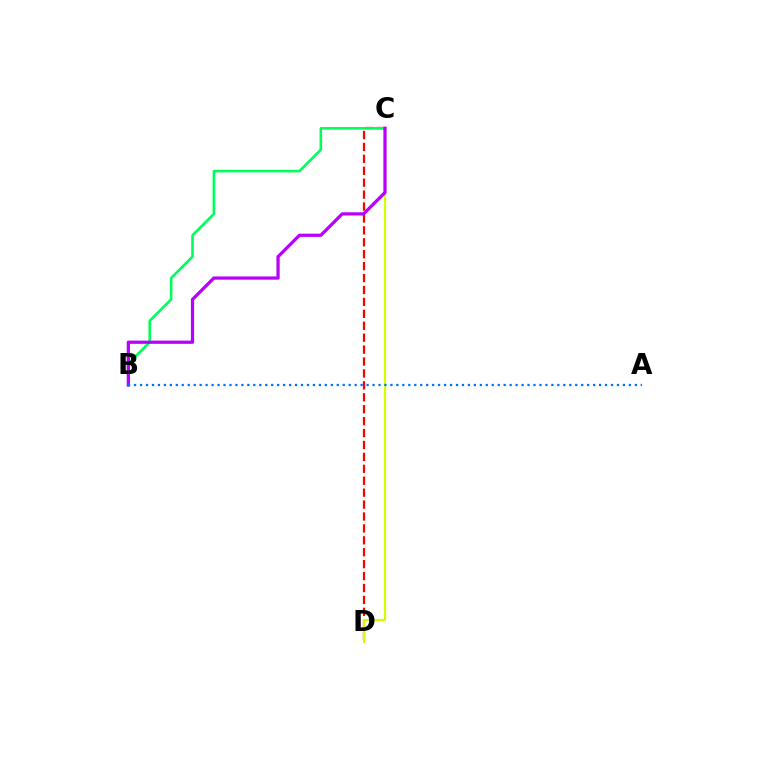{('C', 'D'): [{'color': '#ff0000', 'line_style': 'dashed', 'thickness': 1.62}, {'color': '#d1ff00', 'line_style': 'solid', 'thickness': 1.56}], ('B', 'C'): [{'color': '#00ff5c', 'line_style': 'solid', 'thickness': 1.88}, {'color': '#b900ff', 'line_style': 'solid', 'thickness': 2.33}], ('A', 'B'): [{'color': '#0074ff', 'line_style': 'dotted', 'thickness': 1.62}]}